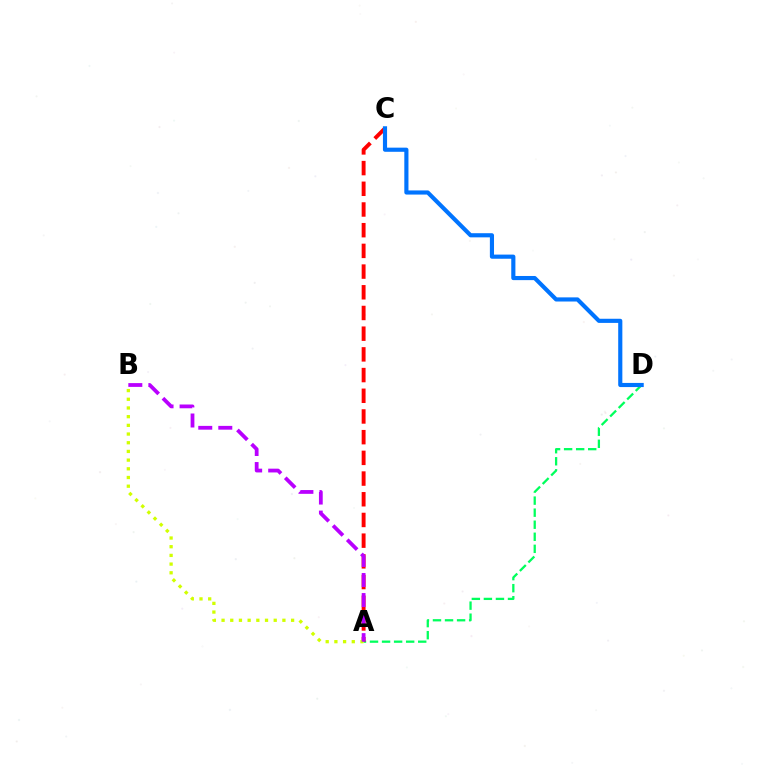{('A', 'D'): [{'color': '#00ff5c', 'line_style': 'dashed', 'thickness': 1.64}], ('A', 'C'): [{'color': '#ff0000', 'line_style': 'dashed', 'thickness': 2.81}], ('A', 'B'): [{'color': '#d1ff00', 'line_style': 'dotted', 'thickness': 2.36}, {'color': '#b900ff', 'line_style': 'dashed', 'thickness': 2.72}], ('C', 'D'): [{'color': '#0074ff', 'line_style': 'solid', 'thickness': 2.98}]}